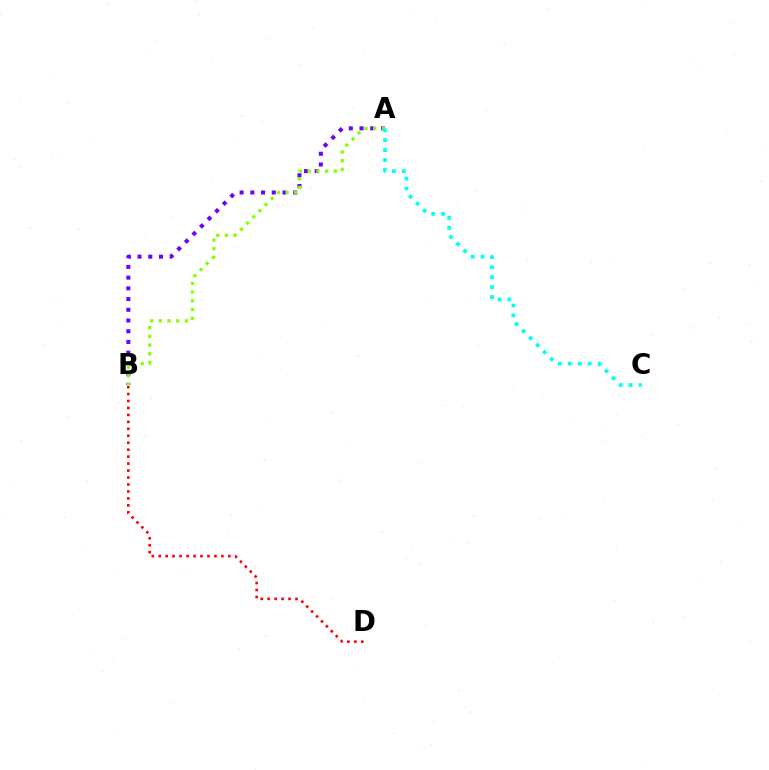{('B', 'D'): [{'color': '#ff0000', 'line_style': 'dotted', 'thickness': 1.89}], ('A', 'B'): [{'color': '#7200ff', 'line_style': 'dotted', 'thickness': 2.91}, {'color': '#84ff00', 'line_style': 'dotted', 'thickness': 2.36}], ('A', 'C'): [{'color': '#00fff6', 'line_style': 'dotted', 'thickness': 2.7}]}